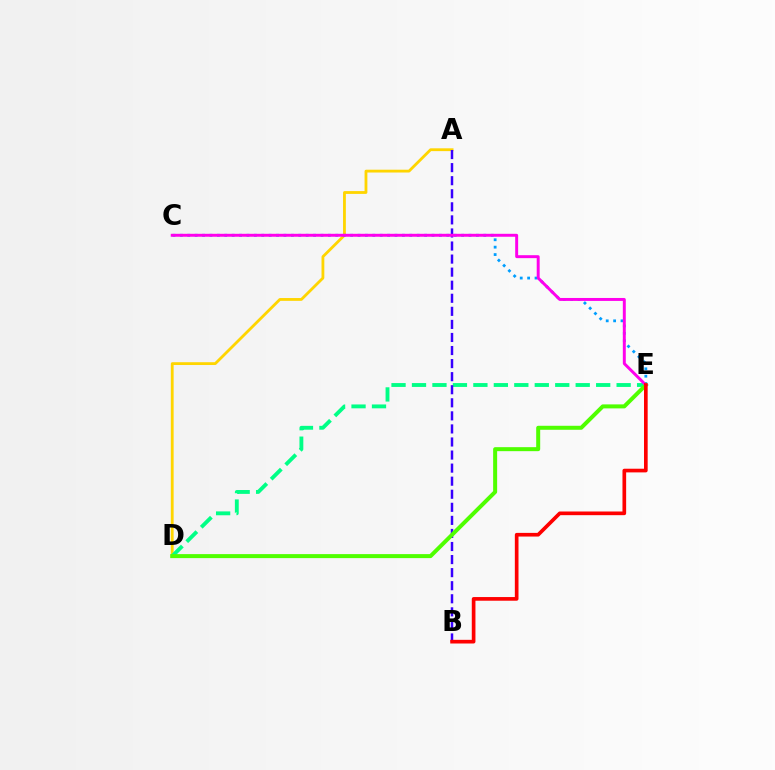{('A', 'D'): [{'color': '#ffd500', 'line_style': 'solid', 'thickness': 2.02}], ('C', 'E'): [{'color': '#009eff', 'line_style': 'dotted', 'thickness': 2.01}, {'color': '#ff00ed', 'line_style': 'solid', 'thickness': 2.12}], ('D', 'E'): [{'color': '#00ff86', 'line_style': 'dashed', 'thickness': 2.78}, {'color': '#4fff00', 'line_style': 'solid', 'thickness': 2.88}], ('A', 'B'): [{'color': '#3700ff', 'line_style': 'dashed', 'thickness': 1.77}], ('B', 'E'): [{'color': '#ff0000', 'line_style': 'solid', 'thickness': 2.64}]}